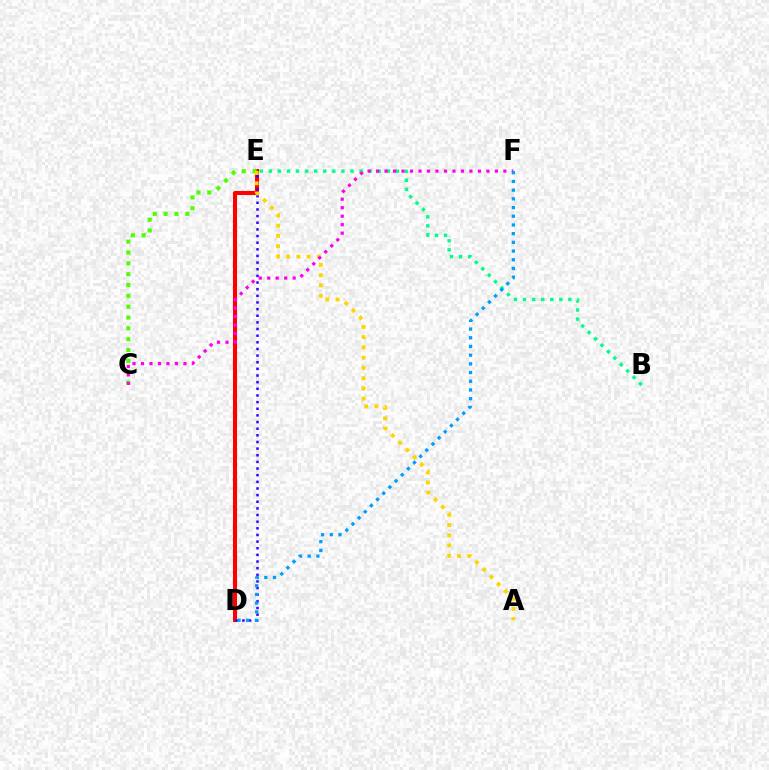{('D', 'E'): [{'color': '#ff0000', 'line_style': 'solid', 'thickness': 2.93}, {'color': '#3700ff', 'line_style': 'dotted', 'thickness': 1.8}], ('C', 'E'): [{'color': '#4fff00', 'line_style': 'dotted', 'thickness': 2.95}], ('A', 'E'): [{'color': '#ffd500', 'line_style': 'dotted', 'thickness': 2.79}], ('B', 'E'): [{'color': '#00ff86', 'line_style': 'dotted', 'thickness': 2.47}], ('C', 'F'): [{'color': '#ff00ed', 'line_style': 'dotted', 'thickness': 2.31}], ('D', 'F'): [{'color': '#009eff', 'line_style': 'dotted', 'thickness': 2.36}]}